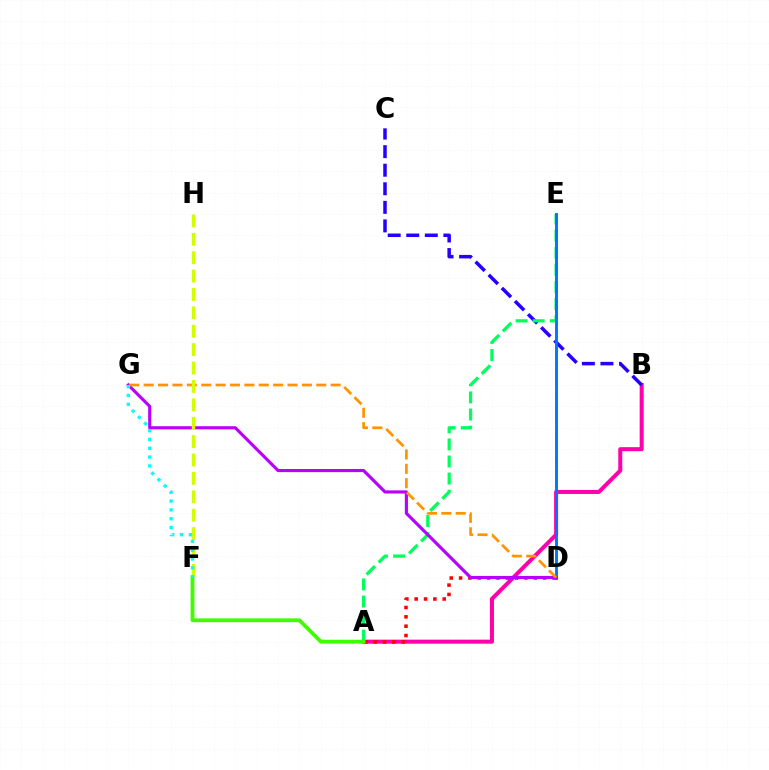{('A', 'B'): [{'color': '#ff00ac', 'line_style': 'solid', 'thickness': 2.89}], ('B', 'C'): [{'color': '#2500ff', 'line_style': 'dashed', 'thickness': 2.52}], ('A', 'E'): [{'color': '#00ff5c', 'line_style': 'dashed', 'thickness': 2.32}], ('A', 'D'): [{'color': '#ff0000', 'line_style': 'dotted', 'thickness': 2.54}], ('D', 'E'): [{'color': '#0074ff', 'line_style': 'solid', 'thickness': 2.09}], ('D', 'G'): [{'color': '#b900ff', 'line_style': 'solid', 'thickness': 2.26}, {'color': '#ff9400', 'line_style': 'dashed', 'thickness': 1.95}], ('A', 'F'): [{'color': '#3dff00', 'line_style': 'solid', 'thickness': 2.75}], ('F', 'H'): [{'color': '#d1ff00', 'line_style': 'dashed', 'thickness': 2.5}], ('F', 'G'): [{'color': '#00fff6', 'line_style': 'dotted', 'thickness': 2.39}]}